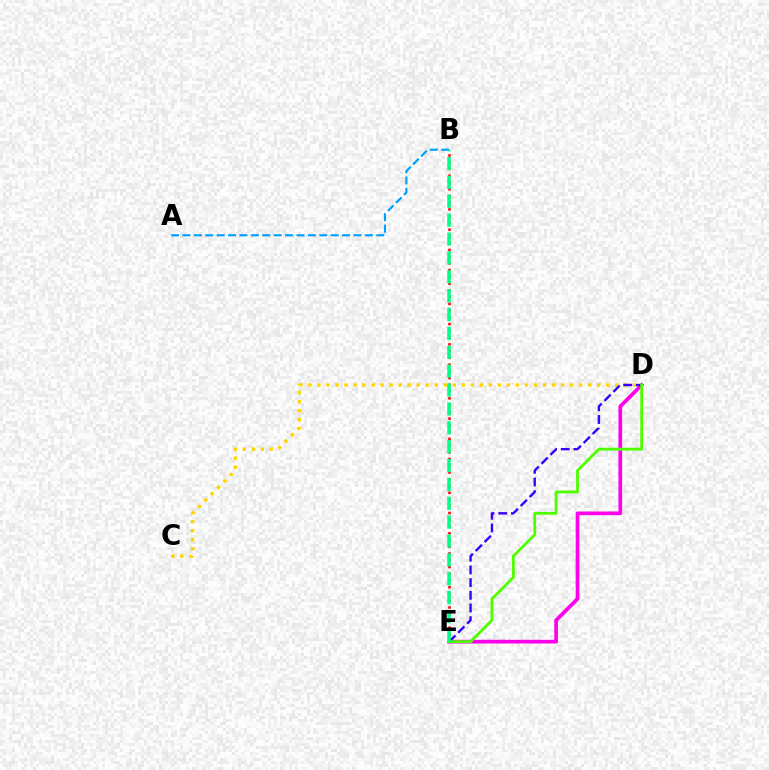{('D', 'E'): [{'color': '#ff00ed', 'line_style': 'solid', 'thickness': 2.66}, {'color': '#3700ff', 'line_style': 'dashed', 'thickness': 1.73}, {'color': '#4fff00', 'line_style': 'solid', 'thickness': 2.04}], ('A', 'B'): [{'color': '#009eff', 'line_style': 'dashed', 'thickness': 1.55}], ('C', 'D'): [{'color': '#ffd500', 'line_style': 'dotted', 'thickness': 2.45}], ('B', 'E'): [{'color': '#ff0000', 'line_style': 'dotted', 'thickness': 1.83}, {'color': '#00ff86', 'line_style': 'dashed', 'thickness': 2.56}]}